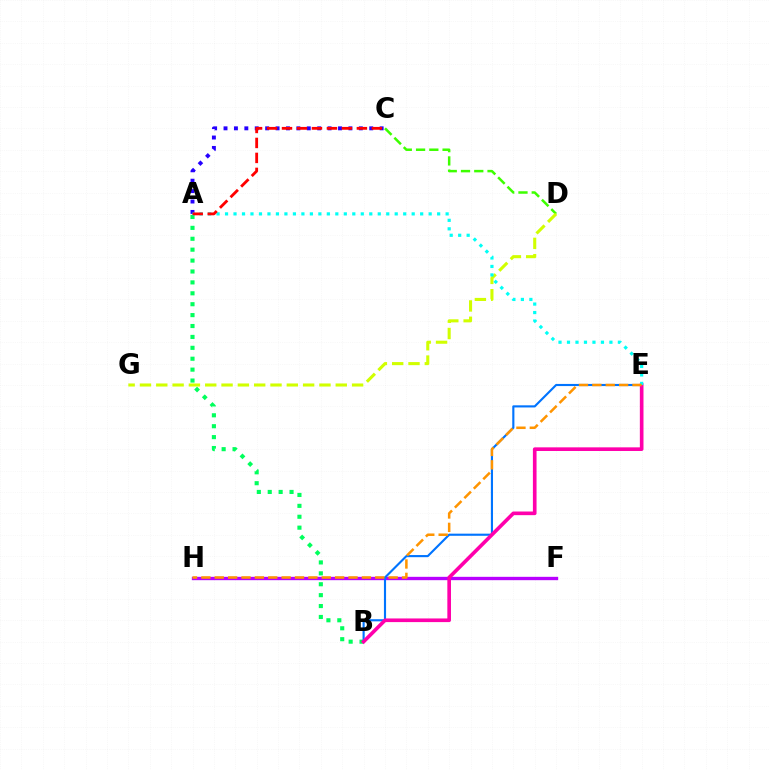{('F', 'H'): [{'color': '#b900ff', 'line_style': 'solid', 'thickness': 2.41}], ('A', 'C'): [{'color': '#2500ff', 'line_style': 'dotted', 'thickness': 2.83}, {'color': '#ff0000', 'line_style': 'dashed', 'thickness': 2.03}], ('A', 'B'): [{'color': '#00ff5c', 'line_style': 'dotted', 'thickness': 2.96}], ('C', 'D'): [{'color': '#3dff00', 'line_style': 'dashed', 'thickness': 1.8}], ('B', 'E'): [{'color': '#0074ff', 'line_style': 'solid', 'thickness': 1.53}, {'color': '#ff00ac', 'line_style': 'solid', 'thickness': 2.63}], ('D', 'G'): [{'color': '#d1ff00', 'line_style': 'dashed', 'thickness': 2.22}], ('A', 'E'): [{'color': '#00fff6', 'line_style': 'dotted', 'thickness': 2.31}], ('E', 'H'): [{'color': '#ff9400', 'line_style': 'dashed', 'thickness': 1.82}]}